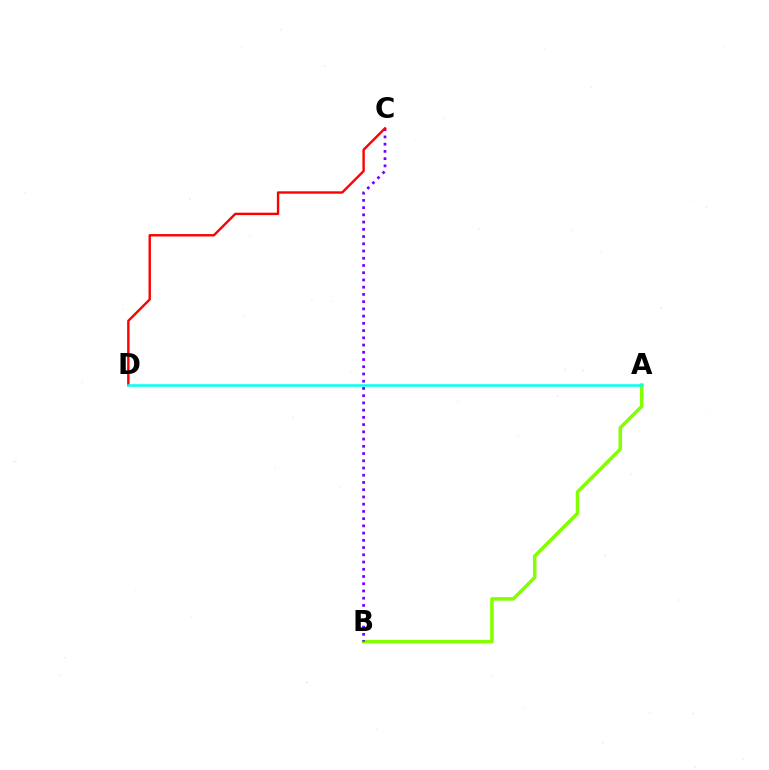{('A', 'B'): [{'color': '#84ff00', 'line_style': 'solid', 'thickness': 2.55}], ('B', 'C'): [{'color': '#7200ff', 'line_style': 'dotted', 'thickness': 1.97}], ('C', 'D'): [{'color': '#ff0000', 'line_style': 'solid', 'thickness': 1.72}], ('A', 'D'): [{'color': '#00fff6', 'line_style': 'solid', 'thickness': 1.82}]}